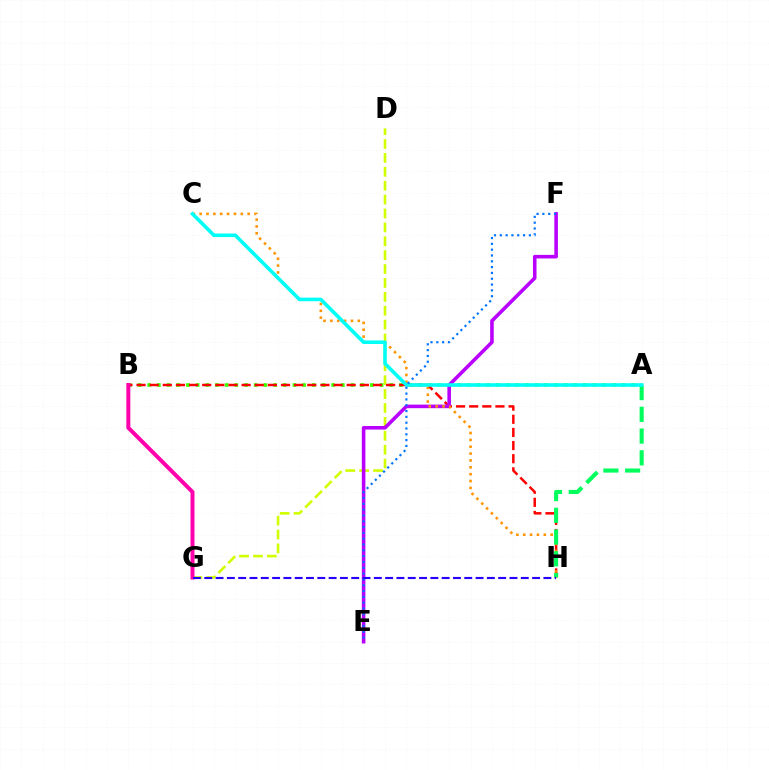{('D', 'G'): [{'color': '#d1ff00', 'line_style': 'dashed', 'thickness': 1.89}], ('A', 'B'): [{'color': '#3dff00', 'line_style': 'dotted', 'thickness': 2.63}], ('B', 'H'): [{'color': '#ff0000', 'line_style': 'dashed', 'thickness': 1.78}], ('E', 'F'): [{'color': '#b900ff', 'line_style': 'solid', 'thickness': 2.57}, {'color': '#0074ff', 'line_style': 'dotted', 'thickness': 1.58}], ('C', 'H'): [{'color': '#ff9400', 'line_style': 'dotted', 'thickness': 1.86}], ('A', 'H'): [{'color': '#00ff5c', 'line_style': 'dashed', 'thickness': 2.95}], ('B', 'G'): [{'color': '#ff00ac', 'line_style': 'solid', 'thickness': 2.87}], ('A', 'C'): [{'color': '#00fff6', 'line_style': 'solid', 'thickness': 2.58}], ('G', 'H'): [{'color': '#2500ff', 'line_style': 'dashed', 'thickness': 1.54}]}